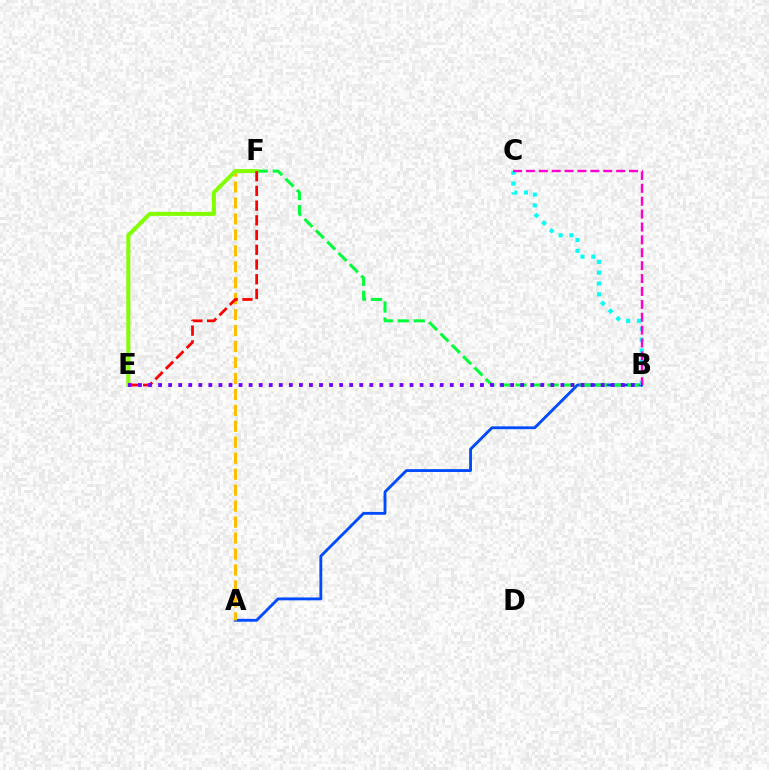{('A', 'B'): [{'color': '#004bff', 'line_style': 'solid', 'thickness': 2.05}], ('A', 'F'): [{'color': '#ffbd00', 'line_style': 'dashed', 'thickness': 2.17}], ('B', 'F'): [{'color': '#00ff39', 'line_style': 'dashed', 'thickness': 2.18}], ('B', 'C'): [{'color': '#00fff6', 'line_style': 'dotted', 'thickness': 2.94}, {'color': '#ff00cf', 'line_style': 'dashed', 'thickness': 1.75}], ('E', 'F'): [{'color': '#84ff00', 'line_style': 'solid', 'thickness': 2.91}, {'color': '#ff0000', 'line_style': 'dashed', 'thickness': 2.0}], ('B', 'E'): [{'color': '#7200ff', 'line_style': 'dotted', 'thickness': 2.73}]}